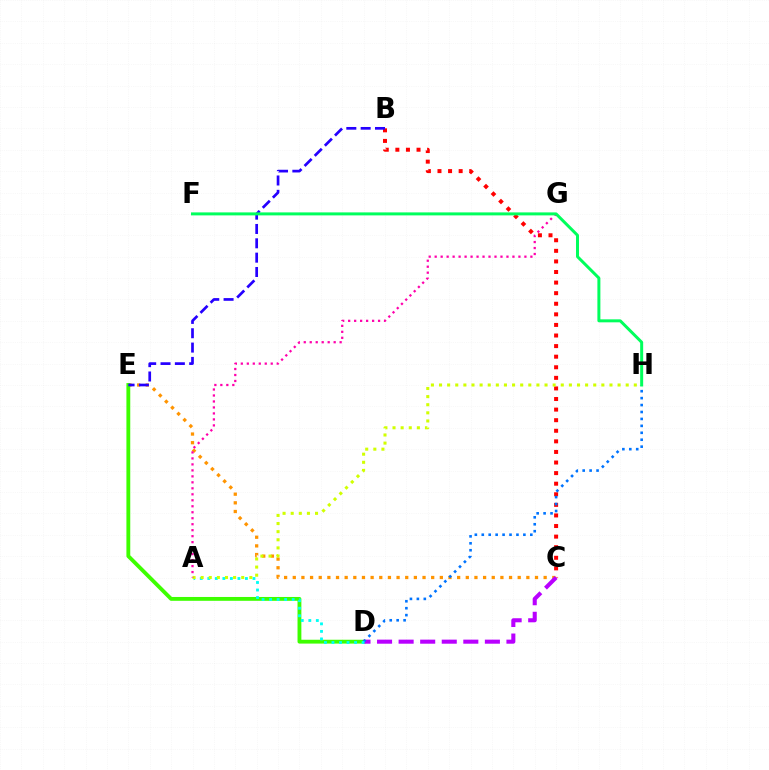{('C', 'E'): [{'color': '#ff9400', 'line_style': 'dotted', 'thickness': 2.35}], ('B', 'C'): [{'color': '#ff0000', 'line_style': 'dotted', 'thickness': 2.88}], ('D', 'E'): [{'color': '#3dff00', 'line_style': 'solid', 'thickness': 2.77}], ('C', 'D'): [{'color': '#b900ff', 'line_style': 'dashed', 'thickness': 2.93}], ('D', 'H'): [{'color': '#0074ff', 'line_style': 'dotted', 'thickness': 1.88}], ('A', 'D'): [{'color': '#00fff6', 'line_style': 'dotted', 'thickness': 2.05}], ('A', 'H'): [{'color': '#d1ff00', 'line_style': 'dotted', 'thickness': 2.21}], ('B', 'E'): [{'color': '#2500ff', 'line_style': 'dashed', 'thickness': 1.95}], ('A', 'G'): [{'color': '#ff00ac', 'line_style': 'dotted', 'thickness': 1.63}], ('F', 'H'): [{'color': '#00ff5c', 'line_style': 'solid', 'thickness': 2.15}]}